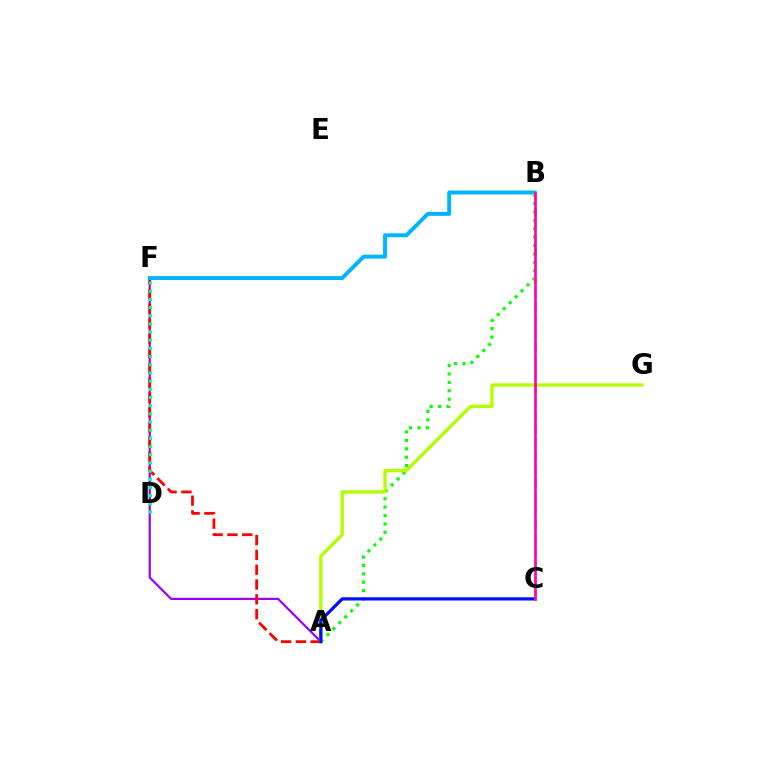{('A', 'F'): [{'color': '#9b00ff', 'line_style': 'solid', 'thickness': 1.59}, {'color': '#ff0000', 'line_style': 'dashed', 'thickness': 2.01}], ('B', 'F'): [{'color': '#00b5ff', 'line_style': 'solid', 'thickness': 2.82}], ('A', 'B'): [{'color': '#08ff00', 'line_style': 'dotted', 'thickness': 2.28}], ('A', 'G'): [{'color': '#b3ff00', 'line_style': 'solid', 'thickness': 2.43}], ('A', 'C'): [{'color': '#0010ff', 'line_style': 'solid', 'thickness': 2.32}], ('B', 'C'): [{'color': '#ffa500', 'line_style': 'dashed', 'thickness': 1.85}, {'color': '#ff00bd', 'line_style': 'solid', 'thickness': 1.89}], ('D', 'F'): [{'color': '#00ff9d', 'line_style': 'dotted', 'thickness': 2.22}]}